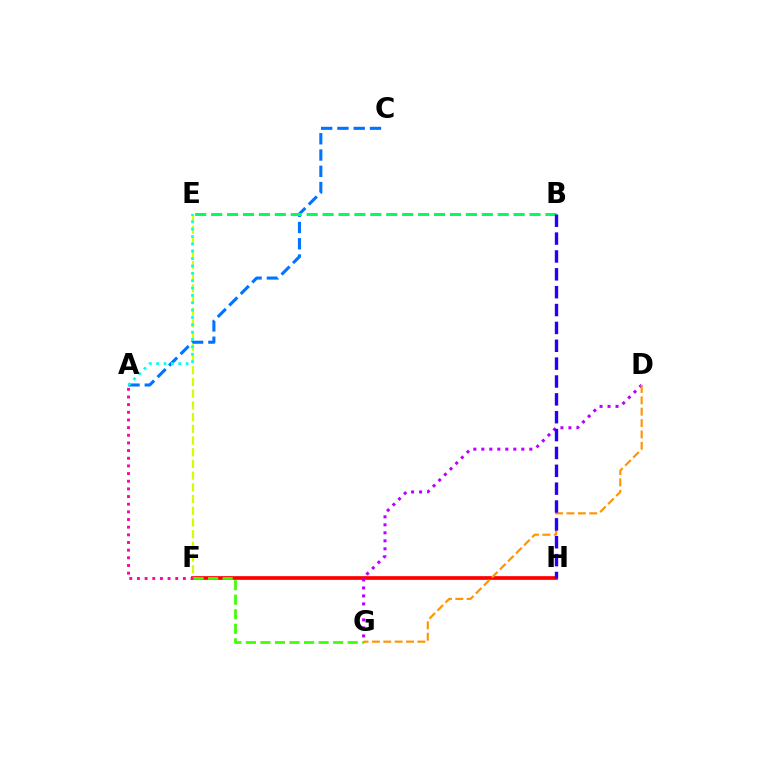{('F', 'H'): [{'color': '#ff0000', 'line_style': 'solid', 'thickness': 2.66}], ('D', 'G'): [{'color': '#b900ff', 'line_style': 'dotted', 'thickness': 2.17}, {'color': '#ff9400', 'line_style': 'dashed', 'thickness': 1.54}], ('E', 'F'): [{'color': '#d1ff00', 'line_style': 'dashed', 'thickness': 1.59}], ('A', 'C'): [{'color': '#0074ff', 'line_style': 'dashed', 'thickness': 2.21}], ('A', 'E'): [{'color': '#00fff6', 'line_style': 'dotted', 'thickness': 2.0}], ('A', 'F'): [{'color': '#ff00ac', 'line_style': 'dotted', 'thickness': 2.08}], ('F', 'G'): [{'color': '#3dff00', 'line_style': 'dashed', 'thickness': 1.98}], ('B', 'E'): [{'color': '#00ff5c', 'line_style': 'dashed', 'thickness': 2.16}], ('B', 'H'): [{'color': '#2500ff', 'line_style': 'dashed', 'thickness': 2.43}]}